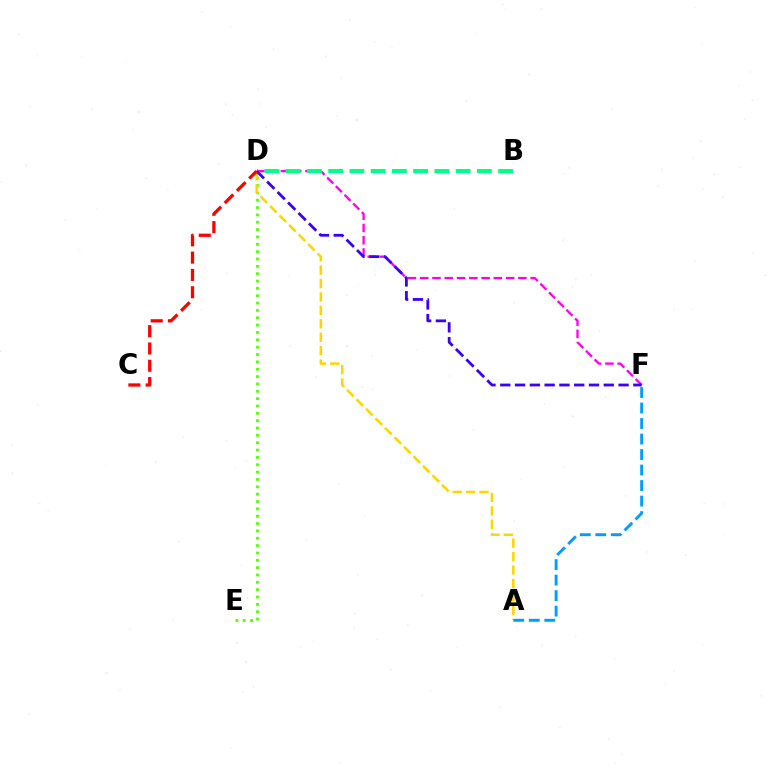{('D', 'E'): [{'color': '#4fff00', 'line_style': 'dotted', 'thickness': 2.0}], ('A', 'D'): [{'color': '#ffd500', 'line_style': 'dashed', 'thickness': 1.82}], ('D', 'F'): [{'color': '#ff00ed', 'line_style': 'dashed', 'thickness': 1.67}, {'color': '#3700ff', 'line_style': 'dashed', 'thickness': 2.01}], ('B', 'D'): [{'color': '#00ff86', 'line_style': 'dashed', 'thickness': 2.89}], ('A', 'F'): [{'color': '#009eff', 'line_style': 'dashed', 'thickness': 2.11}], ('C', 'D'): [{'color': '#ff0000', 'line_style': 'dashed', 'thickness': 2.35}]}